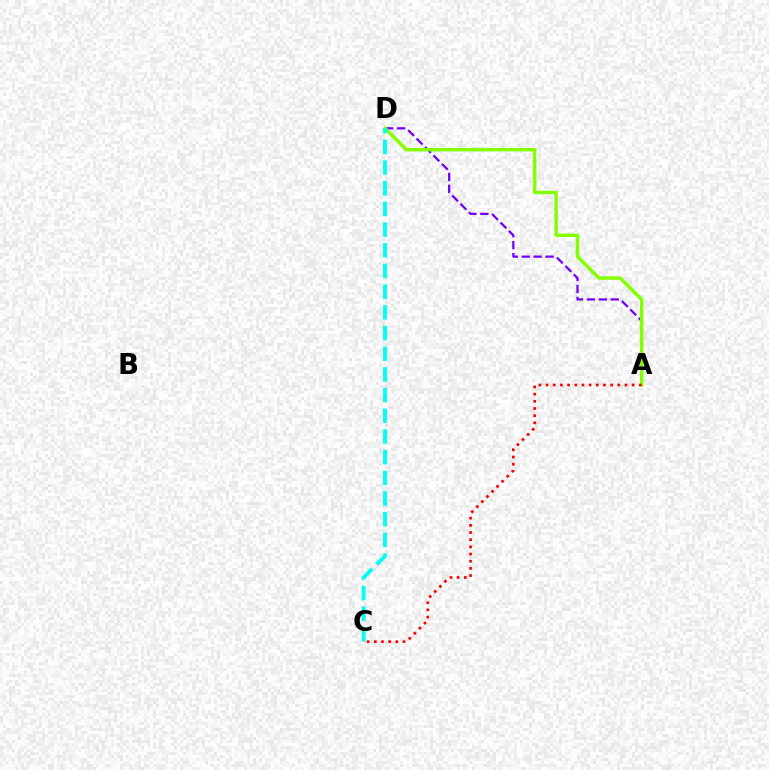{('A', 'D'): [{'color': '#7200ff', 'line_style': 'dashed', 'thickness': 1.62}, {'color': '#84ff00', 'line_style': 'solid', 'thickness': 2.46}], ('A', 'C'): [{'color': '#ff0000', 'line_style': 'dotted', 'thickness': 1.95}], ('C', 'D'): [{'color': '#00fff6', 'line_style': 'dashed', 'thickness': 2.81}]}